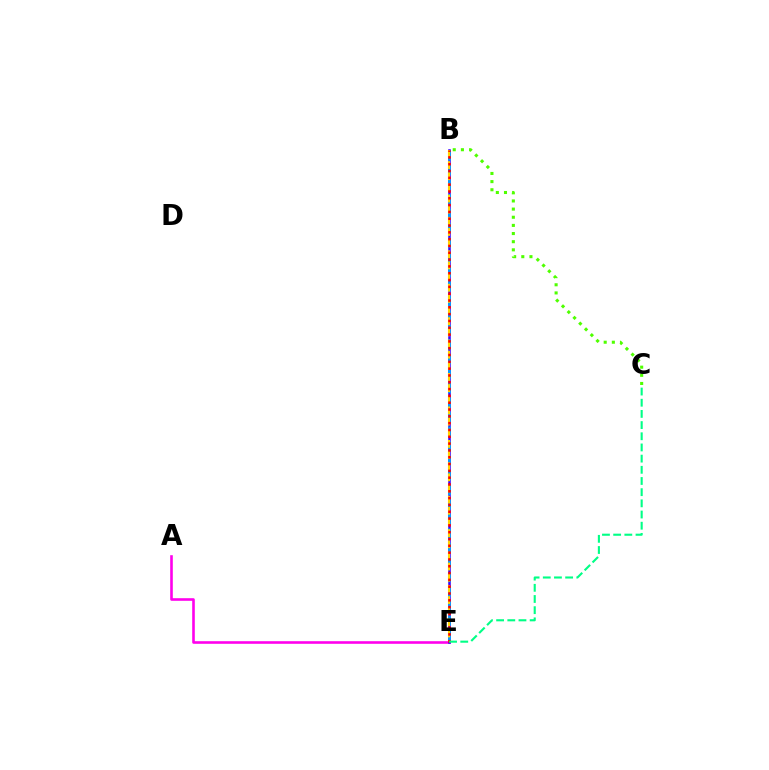{('A', 'E'): [{'color': '#ff00ed', 'line_style': 'solid', 'thickness': 1.88}], ('B', 'C'): [{'color': '#4fff00', 'line_style': 'dotted', 'thickness': 2.21}], ('B', 'E'): [{'color': '#3700ff', 'line_style': 'solid', 'thickness': 1.83}, {'color': '#009eff', 'line_style': 'dashed', 'thickness': 1.97}, {'color': '#ffd500', 'line_style': 'dashed', 'thickness': 1.52}, {'color': '#ff0000', 'line_style': 'dotted', 'thickness': 1.85}], ('C', 'E'): [{'color': '#00ff86', 'line_style': 'dashed', 'thickness': 1.52}]}